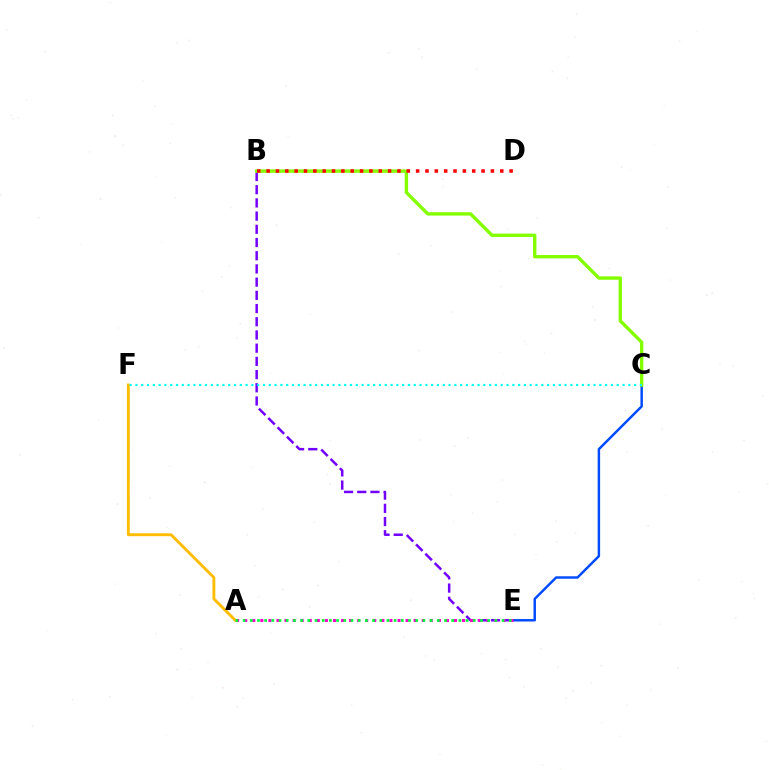{('B', 'E'): [{'color': '#7200ff', 'line_style': 'dashed', 'thickness': 1.79}], ('C', 'E'): [{'color': '#004bff', 'line_style': 'solid', 'thickness': 1.77}], ('A', 'F'): [{'color': '#ffbd00', 'line_style': 'solid', 'thickness': 2.09}], ('B', 'C'): [{'color': '#84ff00', 'line_style': 'solid', 'thickness': 2.44}], ('C', 'F'): [{'color': '#00fff6', 'line_style': 'dotted', 'thickness': 1.58}], ('B', 'D'): [{'color': '#ff0000', 'line_style': 'dotted', 'thickness': 2.54}], ('A', 'E'): [{'color': '#ff00cf', 'line_style': 'dotted', 'thickness': 2.19}, {'color': '#00ff39', 'line_style': 'dotted', 'thickness': 1.95}]}